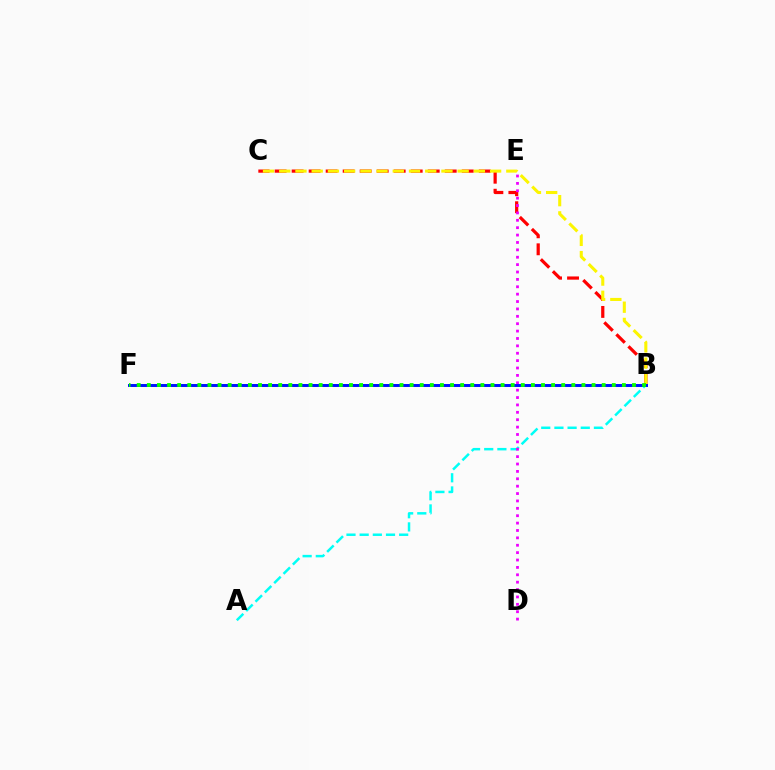{('B', 'C'): [{'color': '#ff0000', 'line_style': 'dashed', 'thickness': 2.31}, {'color': '#fcf500', 'line_style': 'dashed', 'thickness': 2.2}], ('A', 'B'): [{'color': '#00fff6', 'line_style': 'dashed', 'thickness': 1.79}], ('D', 'E'): [{'color': '#ee00ff', 'line_style': 'dotted', 'thickness': 2.01}], ('B', 'F'): [{'color': '#0010ff', 'line_style': 'solid', 'thickness': 2.12}, {'color': '#08ff00', 'line_style': 'dotted', 'thickness': 2.75}]}